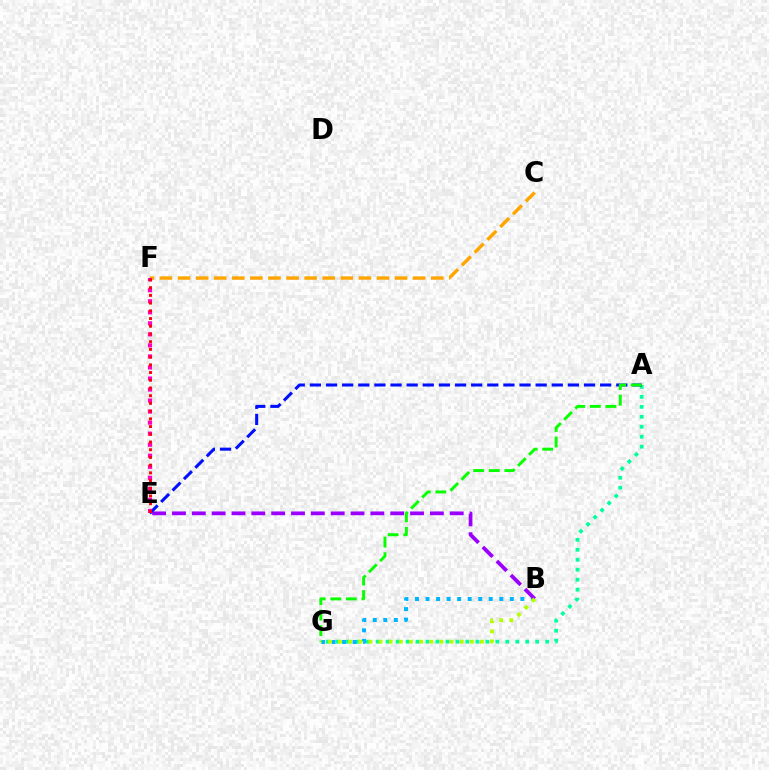{('A', 'G'): [{'color': '#00ff9d', 'line_style': 'dotted', 'thickness': 2.71}, {'color': '#08ff00', 'line_style': 'dashed', 'thickness': 2.12}], ('B', 'G'): [{'color': '#00b5ff', 'line_style': 'dotted', 'thickness': 2.86}, {'color': '#b3ff00', 'line_style': 'dotted', 'thickness': 2.76}], ('B', 'E'): [{'color': '#9b00ff', 'line_style': 'dashed', 'thickness': 2.7}], ('C', 'F'): [{'color': '#ffa500', 'line_style': 'dashed', 'thickness': 2.46}], ('A', 'E'): [{'color': '#0010ff', 'line_style': 'dashed', 'thickness': 2.19}], ('E', 'F'): [{'color': '#ff00bd', 'line_style': 'dotted', 'thickness': 3.0}, {'color': '#ff0000', 'line_style': 'dotted', 'thickness': 2.1}]}